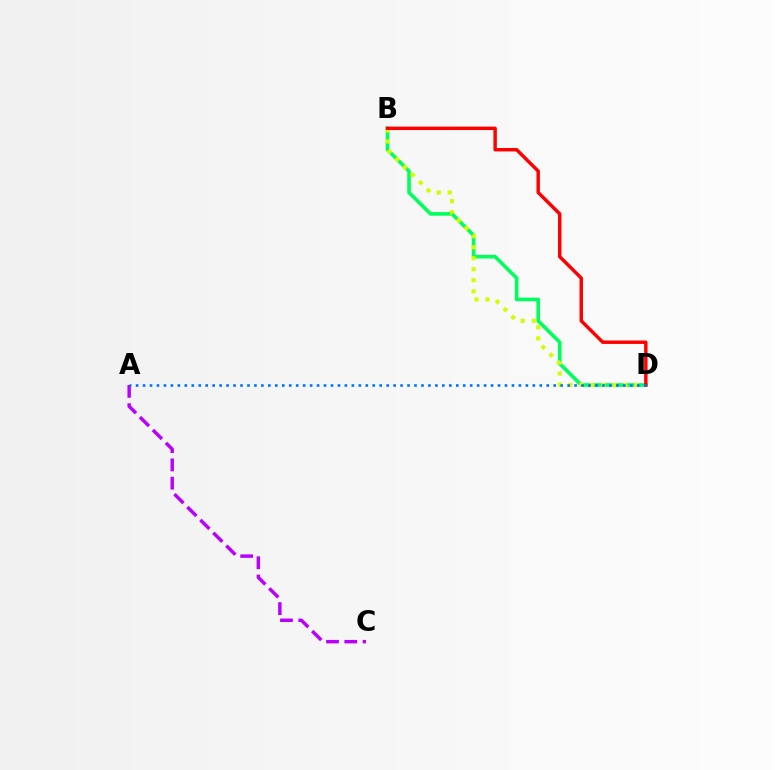{('A', 'C'): [{'color': '#b900ff', 'line_style': 'dashed', 'thickness': 2.48}], ('B', 'D'): [{'color': '#00ff5c', 'line_style': 'solid', 'thickness': 2.61}, {'color': '#d1ff00', 'line_style': 'dotted', 'thickness': 2.99}, {'color': '#ff0000', 'line_style': 'solid', 'thickness': 2.48}], ('A', 'D'): [{'color': '#0074ff', 'line_style': 'dotted', 'thickness': 1.89}]}